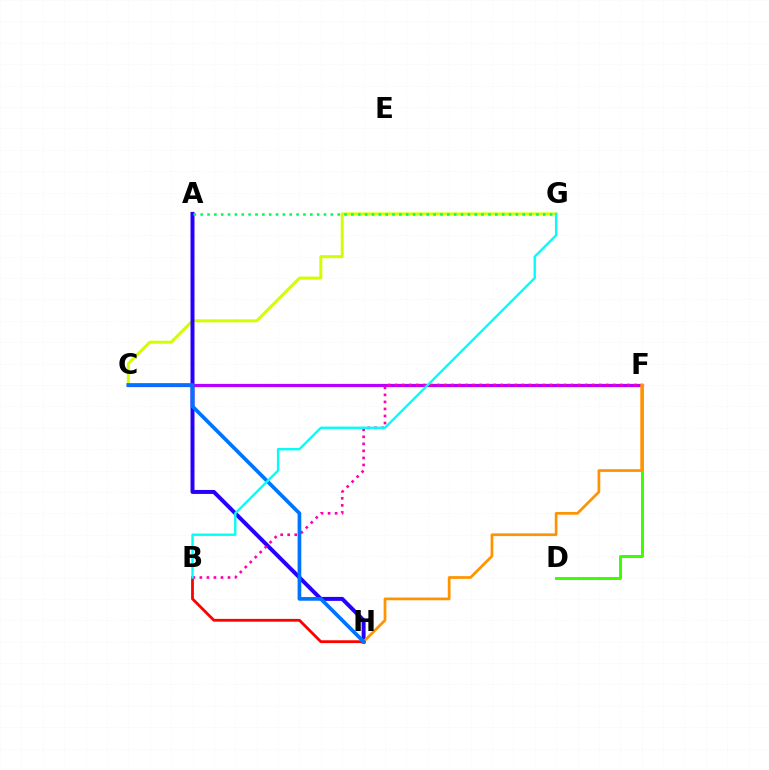{('C', 'G'): [{'color': '#d1ff00', 'line_style': 'solid', 'thickness': 2.15}], ('A', 'H'): [{'color': '#2500ff', 'line_style': 'solid', 'thickness': 2.85}], ('C', 'F'): [{'color': '#b900ff', 'line_style': 'solid', 'thickness': 2.31}], ('B', 'H'): [{'color': '#ff0000', 'line_style': 'solid', 'thickness': 2.01}], ('B', 'F'): [{'color': '#ff00ac', 'line_style': 'dotted', 'thickness': 1.91}], ('A', 'G'): [{'color': '#00ff5c', 'line_style': 'dotted', 'thickness': 1.86}], ('D', 'F'): [{'color': '#3dff00', 'line_style': 'solid', 'thickness': 2.15}], ('F', 'H'): [{'color': '#ff9400', 'line_style': 'solid', 'thickness': 1.97}], ('C', 'H'): [{'color': '#0074ff', 'line_style': 'solid', 'thickness': 2.66}], ('B', 'G'): [{'color': '#00fff6', 'line_style': 'solid', 'thickness': 1.71}]}